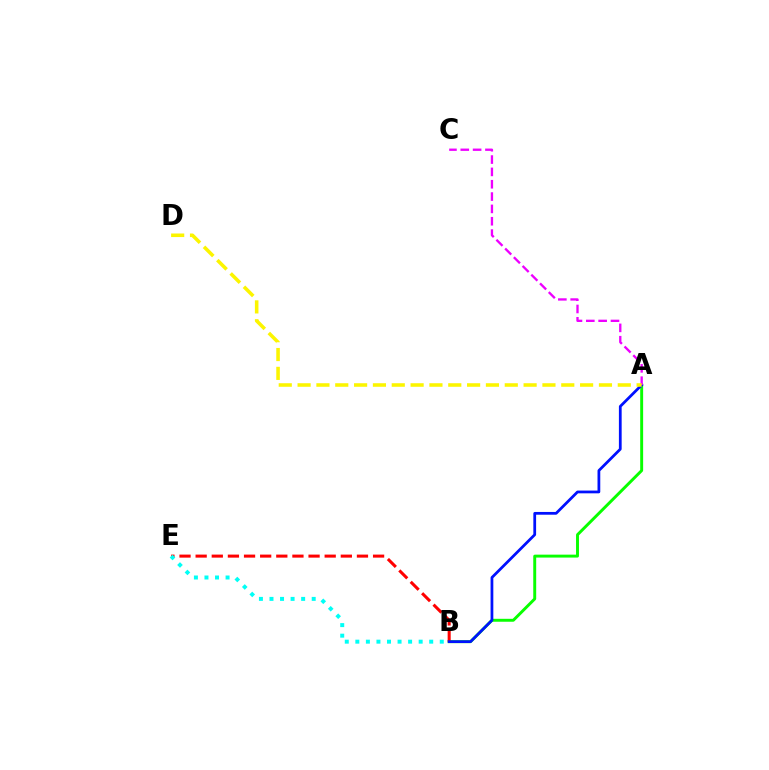{('A', 'B'): [{'color': '#08ff00', 'line_style': 'solid', 'thickness': 2.11}, {'color': '#0010ff', 'line_style': 'solid', 'thickness': 1.99}], ('B', 'E'): [{'color': '#ff0000', 'line_style': 'dashed', 'thickness': 2.19}, {'color': '#00fff6', 'line_style': 'dotted', 'thickness': 2.87}], ('A', 'C'): [{'color': '#ee00ff', 'line_style': 'dashed', 'thickness': 1.68}], ('A', 'D'): [{'color': '#fcf500', 'line_style': 'dashed', 'thickness': 2.56}]}